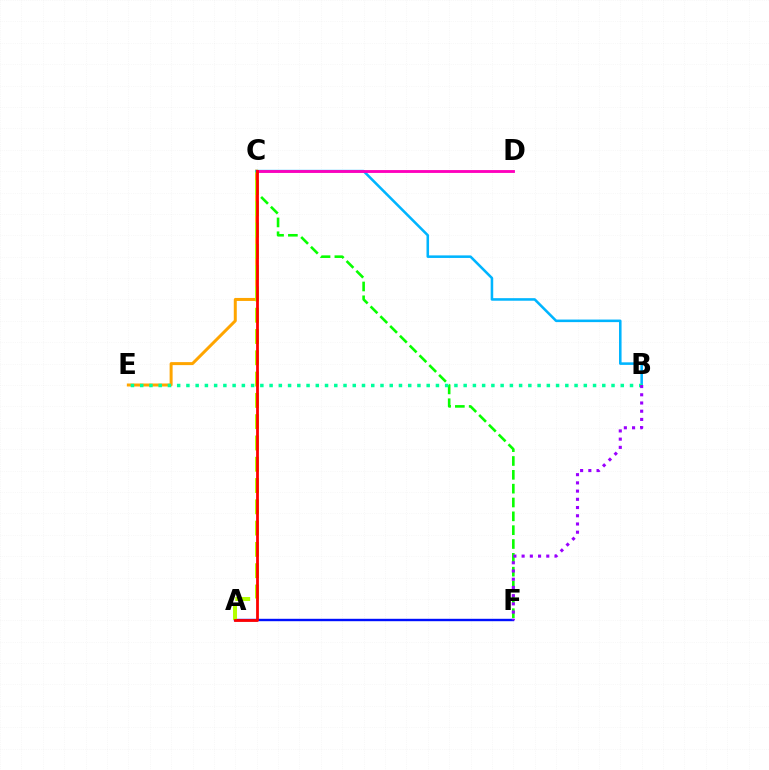{('A', 'F'): [{'color': '#0010ff', 'line_style': 'solid', 'thickness': 1.73}], ('C', 'F'): [{'color': '#08ff00', 'line_style': 'dashed', 'thickness': 1.88}], ('C', 'E'): [{'color': '#ffa500', 'line_style': 'solid', 'thickness': 2.16}], ('A', 'C'): [{'color': '#b3ff00', 'line_style': 'dashed', 'thickness': 2.89}, {'color': '#ff0000', 'line_style': 'solid', 'thickness': 2.01}], ('B', 'C'): [{'color': '#00b5ff', 'line_style': 'solid', 'thickness': 1.84}], ('B', 'E'): [{'color': '#00ff9d', 'line_style': 'dotted', 'thickness': 2.51}], ('B', 'F'): [{'color': '#9b00ff', 'line_style': 'dotted', 'thickness': 2.23}], ('C', 'D'): [{'color': '#ff00bd', 'line_style': 'solid', 'thickness': 2.05}]}